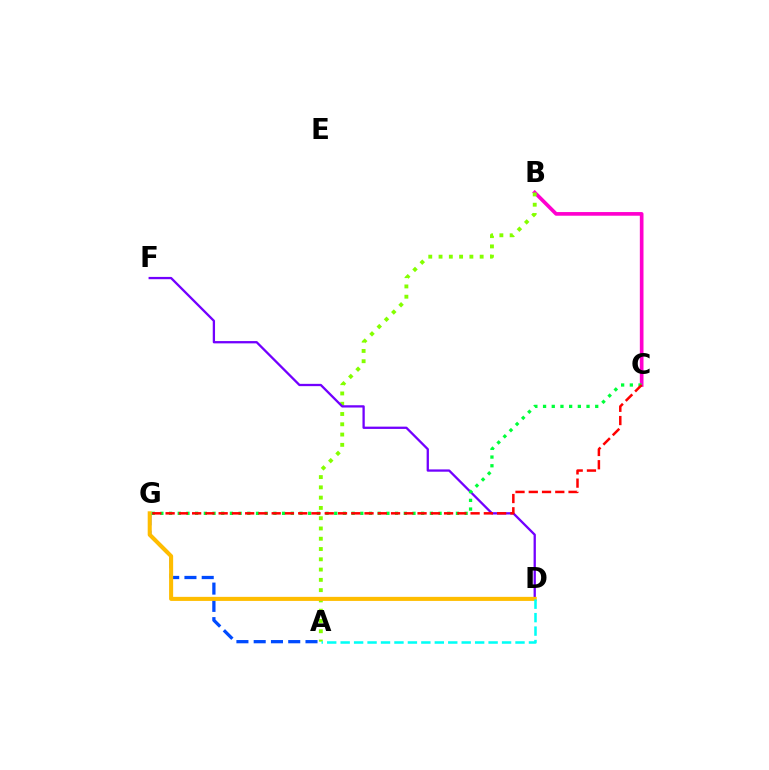{('A', 'G'): [{'color': '#004bff', 'line_style': 'dashed', 'thickness': 2.35}], ('B', 'C'): [{'color': '#ff00cf', 'line_style': 'solid', 'thickness': 2.64}], ('A', 'B'): [{'color': '#84ff00', 'line_style': 'dotted', 'thickness': 2.79}], ('D', 'F'): [{'color': '#7200ff', 'line_style': 'solid', 'thickness': 1.65}], ('D', 'G'): [{'color': '#ffbd00', 'line_style': 'solid', 'thickness': 2.92}], ('A', 'D'): [{'color': '#00fff6', 'line_style': 'dashed', 'thickness': 1.83}], ('C', 'G'): [{'color': '#00ff39', 'line_style': 'dotted', 'thickness': 2.36}, {'color': '#ff0000', 'line_style': 'dashed', 'thickness': 1.8}]}